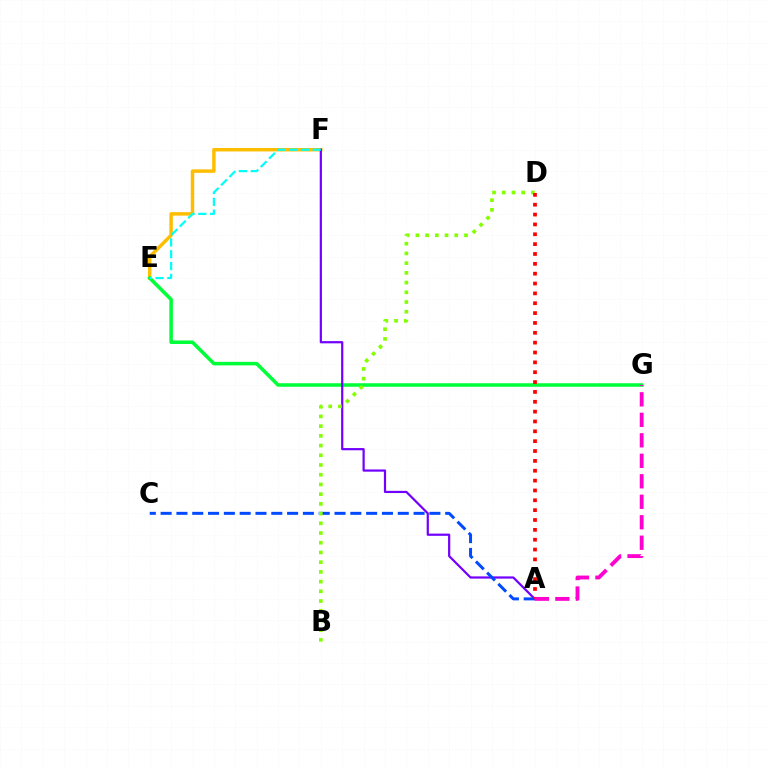{('E', 'F'): [{'color': '#ffbd00', 'line_style': 'solid', 'thickness': 2.49}, {'color': '#00fff6', 'line_style': 'dashed', 'thickness': 1.6}], ('E', 'G'): [{'color': '#00ff39', 'line_style': 'solid', 'thickness': 2.55}], ('A', 'F'): [{'color': '#7200ff', 'line_style': 'solid', 'thickness': 1.59}], ('A', 'C'): [{'color': '#004bff', 'line_style': 'dashed', 'thickness': 2.15}], ('B', 'D'): [{'color': '#84ff00', 'line_style': 'dotted', 'thickness': 2.64}], ('A', 'D'): [{'color': '#ff0000', 'line_style': 'dotted', 'thickness': 2.68}], ('A', 'G'): [{'color': '#ff00cf', 'line_style': 'dashed', 'thickness': 2.78}]}